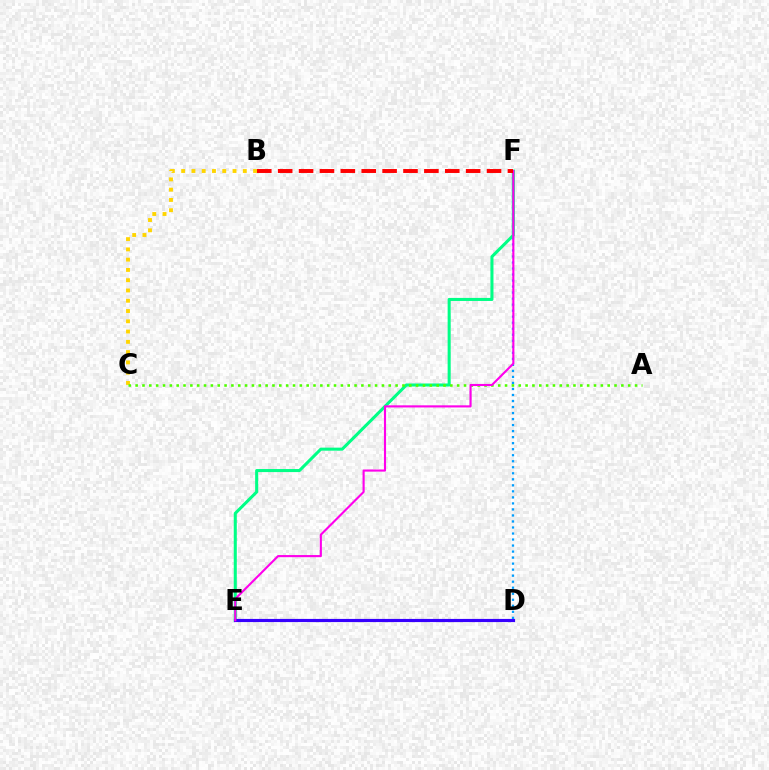{('B', 'C'): [{'color': '#ffd500', 'line_style': 'dotted', 'thickness': 2.79}], ('D', 'F'): [{'color': '#009eff', 'line_style': 'dotted', 'thickness': 1.64}], ('E', 'F'): [{'color': '#00ff86', 'line_style': 'solid', 'thickness': 2.2}, {'color': '#ff00ed', 'line_style': 'solid', 'thickness': 1.53}], ('A', 'C'): [{'color': '#4fff00', 'line_style': 'dotted', 'thickness': 1.86}], ('D', 'E'): [{'color': '#3700ff', 'line_style': 'solid', 'thickness': 2.28}], ('B', 'F'): [{'color': '#ff0000', 'line_style': 'dashed', 'thickness': 2.84}]}